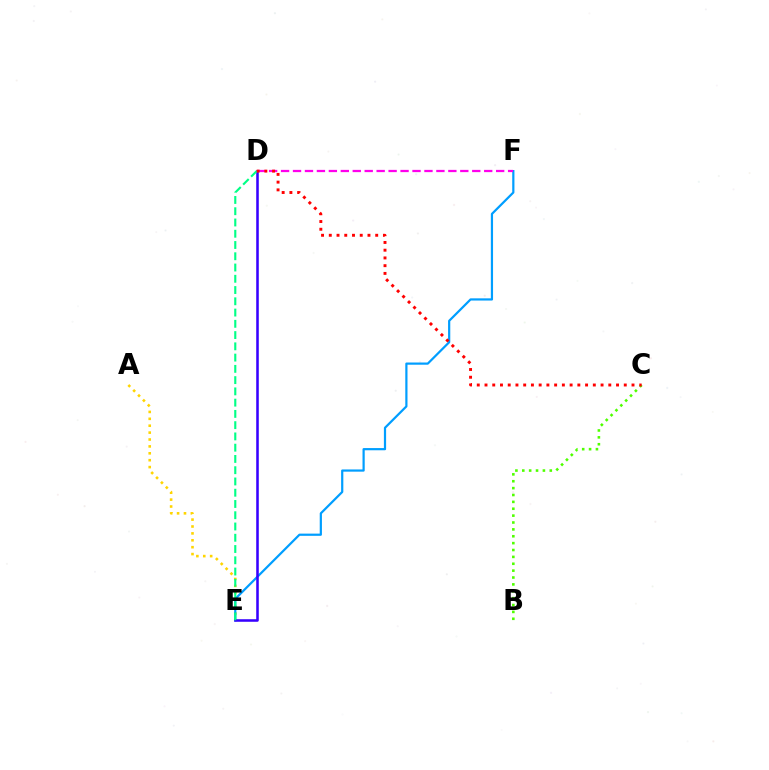{('A', 'E'): [{'color': '#ffd500', 'line_style': 'dotted', 'thickness': 1.87}], ('E', 'F'): [{'color': '#009eff', 'line_style': 'solid', 'thickness': 1.59}], ('D', 'E'): [{'color': '#3700ff', 'line_style': 'solid', 'thickness': 1.84}, {'color': '#00ff86', 'line_style': 'dashed', 'thickness': 1.53}], ('D', 'F'): [{'color': '#ff00ed', 'line_style': 'dashed', 'thickness': 1.62}], ('B', 'C'): [{'color': '#4fff00', 'line_style': 'dotted', 'thickness': 1.87}], ('C', 'D'): [{'color': '#ff0000', 'line_style': 'dotted', 'thickness': 2.1}]}